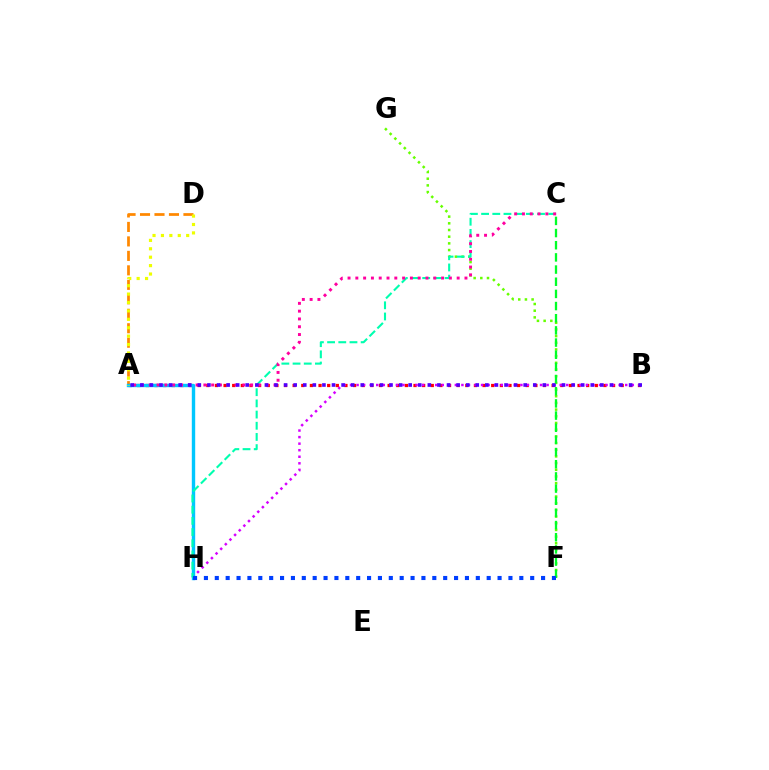{('A', 'D'): [{'color': '#ff8800', 'line_style': 'dashed', 'thickness': 1.97}, {'color': '#eeff00', 'line_style': 'dotted', 'thickness': 2.29}], ('F', 'G'): [{'color': '#66ff00', 'line_style': 'dotted', 'thickness': 1.82}], ('A', 'B'): [{'color': '#ff0000', 'line_style': 'dotted', 'thickness': 2.35}, {'color': '#4f00ff', 'line_style': 'dotted', 'thickness': 2.6}], ('B', 'H'): [{'color': '#d600ff', 'line_style': 'dotted', 'thickness': 1.78}], ('A', 'H'): [{'color': '#00c7ff', 'line_style': 'solid', 'thickness': 2.44}], ('C', 'H'): [{'color': '#00ffaf', 'line_style': 'dashed', 'thickness': 1.52}], ('A', 'C'): [{'color': '#ff00a0', 'line_style': 'dotted', 'thickness': 2.12}], ('C', 'F'): [{'color': '#00ff27', 'line_style': 'dashed', 'thickness': 1.65}], ('F', 'H'): [{'color': '#003fff', 'line_style': 'dotted', 'thickness': 2.95}]}